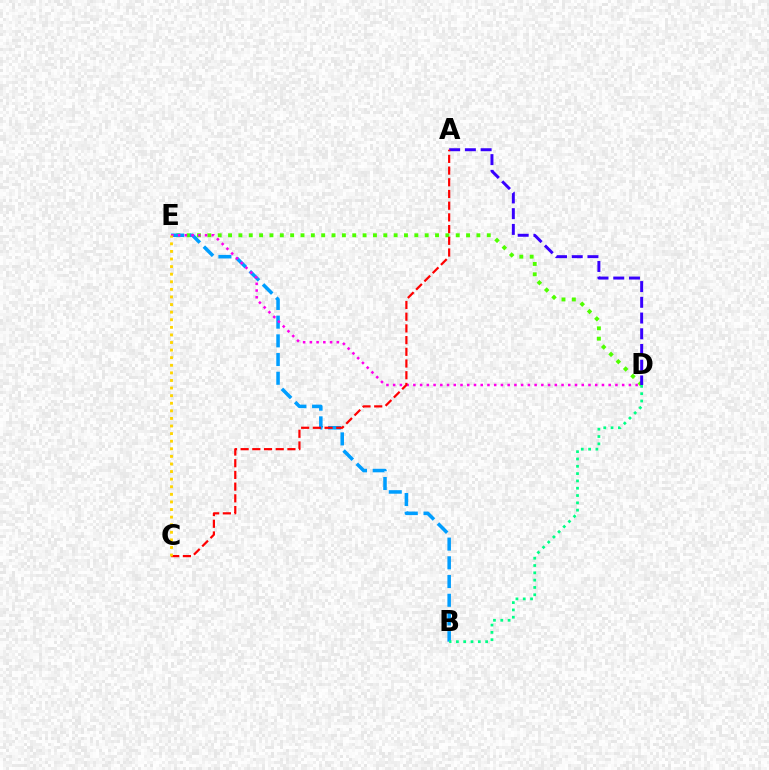{('D', 'E'): [{'color': '#4fff00', 'line_style': 'dotted', 'thickness': 2.81}, {'color': '#ff00ed', 'line_style': 'dotted', 'thickness': 1.83}], ('A', 'D'): [{'color': '#3700ff', 'line_style': 'dashed', 'thickness': 2.14}], ('B', 'E'): [{'color': '#009eff', 'line_style': 'dashed', 'thickness': 2.54}], ('B', 'D'): [{'color': '#00ff86', 'line_style': 'dotted', 'thickness': 1.99}], ('A', 'C'): [{'color': '#ff0000', 'line_style': 'dashed', 'thickness': 1.59}], ('C', 'E'): [{'color': '#ffd500', 'line_style': 'dotted', 'thickness': 2.06}]}